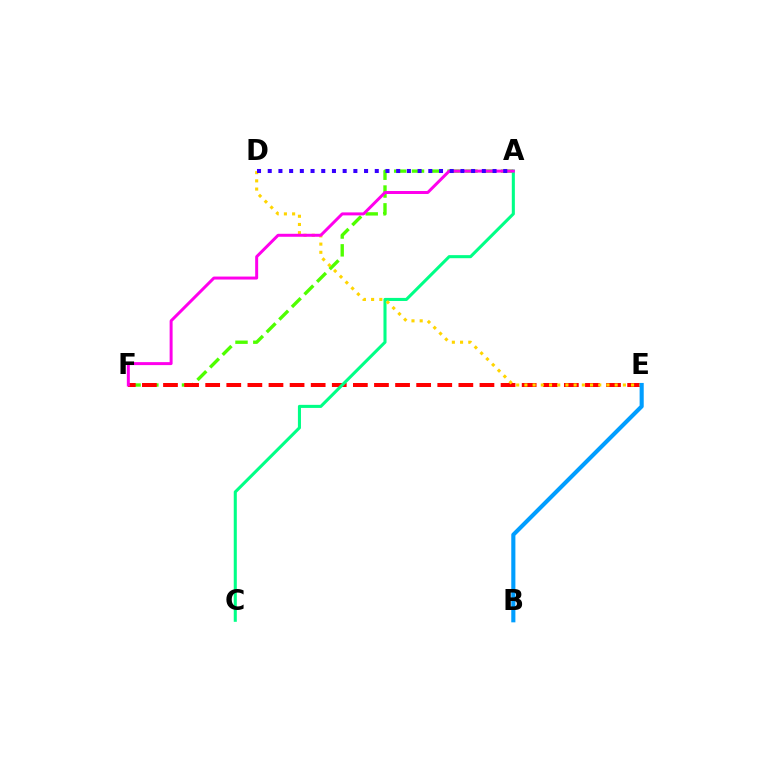{('A', 'F'): [{'color': '#4fff00', 'line_style': 'dashed', 'thickness': 2.42}, {'color': '#ff00ed', 'line_style': 'solid', 'thickness': 2.15}], ('E', 'F'): [{'color': '#ff0000', 'line_style': 'dashed', 'thickness': 2.87}], ('A', 'C'): [{'color': '#00ff86', 'line_style': 'solid', 'thickness': 2.21}], ('D', 'E'): [{'color': '#ffd500', 'line_style': 'dotted', 'thickness': 2.23}], ('B', 'E'): [{'color': '#009eff', 'line_style': 'solid', 'thickness': 2.96}], ('A', 'D'): [{'color': '#3700ff', 'line_style': 'dotted', 'thickness': 2.91}]}